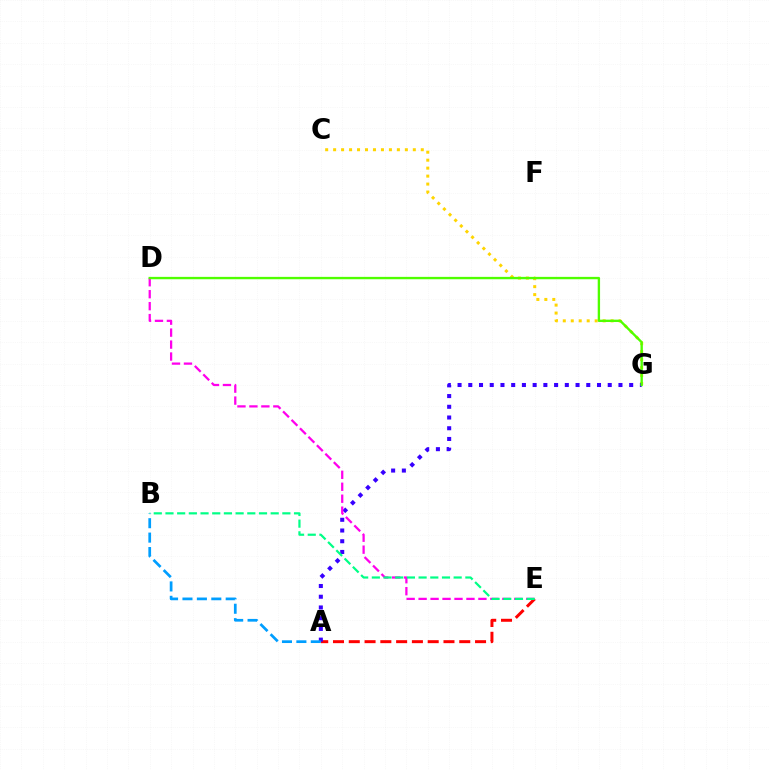{('C', 'G'): [{'color': '#ffd500', 'line_style': 'dotted', 'thickness': 2.17}], ('A', 'E'): [{'color': '#ff0000', 'line_style': 'dashed', 'thickness': 2.14}], ('A', 'G'): [{'color': '#3700ff', 'line_style': 'dotted', 'thickness': 2.91}], ('D', 'E'): [{'color': '#ff00ed', 'line_style': 'dashed', 'thickness': 1.63}], ('A', 'B'): [{'color': '#009eff', 'line_style': 'dashed', 'thickness': 1.96}], ('B', 'E'): [{'color': '#00ff86', 'line_style': 'dashed', 'thickness': 1.59}], ('D', 'G'): [{'color': '#4fff00', 'line_style': 'solid', 'thickness': 1.7}]}